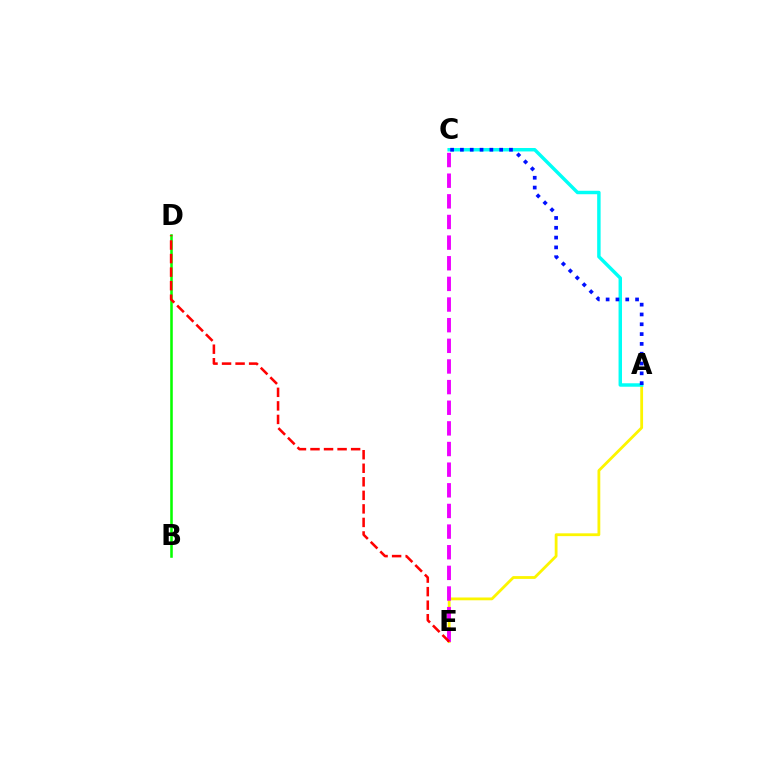{('A', 'E'): [{'color': '#fcf500', 'line_style': 'solid', 'thickness': 2.01}], ('A', 'C'): [{'color': '#00fff6', 'line_style': 'solid', 'thickness': 2.48}, {'color': '#0010ff', 'line_style': 'dotted', 'thickness': 2.67}], ('C', 'E'): [{'color': '#ee00ff', 'line_style': 'dashed', 'thickness': 2.8}], ('B', 'D'): [{'color': '#08ff00', 'line_style': 'solid', 'thickness': 1.85}], ('D', 'E'): [{'color': '#ff0000', 'line_style': 'dashed', 'thickness': 1.84}]}